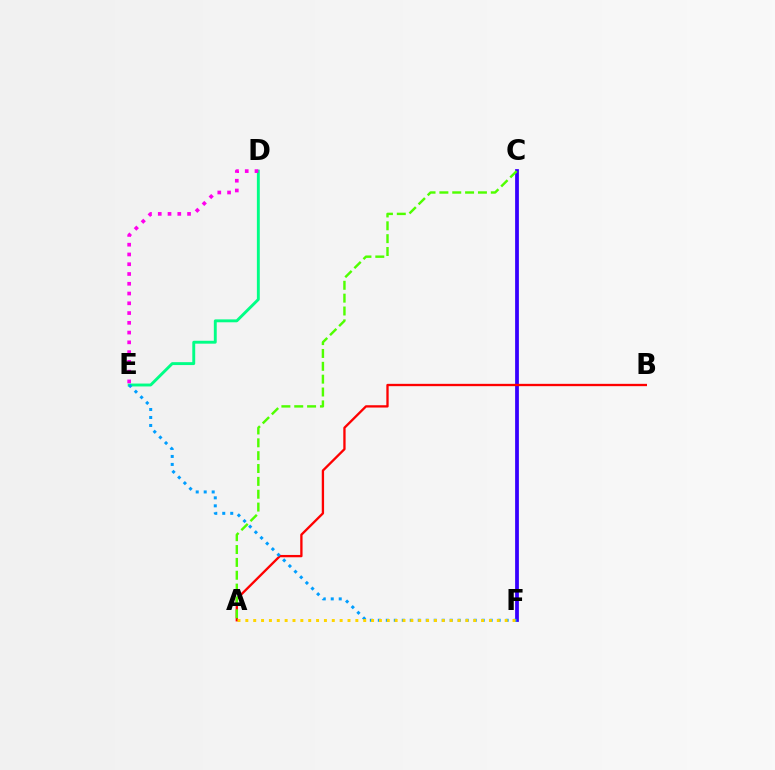{('C', 'F'): [{'color': '#3700ff', 'line_style': 'solid', 'thickness': 2.71}], ('D', 'E'): [{'color': '#00ff86', 'line_style': 'solid', 'thickness': 2.09}, {'color': '#ff00ed', 'line_style': 'dotted', 'thickness': 2.65}], ('A', 'B'): [{'color': '#ff0000', 'line_style': 'solid', 'thickness': 1.67}], ('E', 'F'): [{'color': '#009eff', 'line_style': 'dotted', 'thickness': 2.17}], ('A', 'C'): [{'color': '#4fff00', 'line_style': 'dashed', 'thickness': 1.75}], ('A', 'F'): [{'color': '#ffd500', 'line_style': 'dotted', 'thickness': 2.14}]}